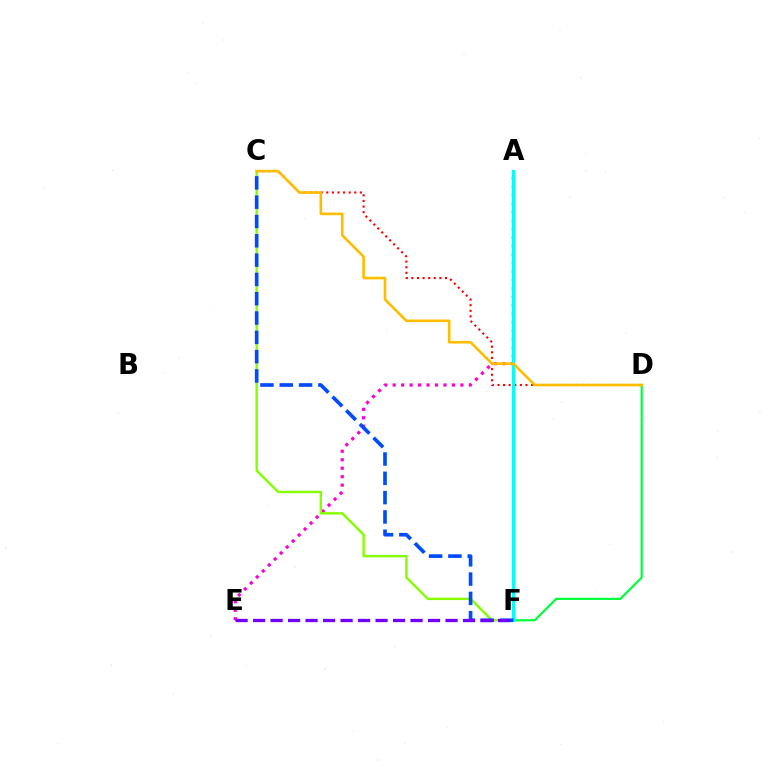{('A', 'E'): [{'color': '#ff00cf', 'line_style': 'dotted', 'thickness': 2.3}], ('C', 'D'): [{'color': '#ff0000', 'line_style': 'dotted', 'thickness': 1.52}, {'color': '#ffbd00', 'line_style': 'solid', 'thickness': 1.89}], ('D', 'F'): [{'color': '#00ff39', 'line_style': 'solid', 'thickness': 1.57}], ('C', 'F'): [{'color': '#84ff00', 'line_style': 'solid', 'thickness': 1.73}, {'color': '#004bff', 'line_style': 'dashed', 'thickness': 2.62}], ('A', 'F'): [{'color': '#00fff6', 'line_style': 'solid', 'thickness': 2.27}], ('E', 'F'): [{'color': '#7200ff', 'line_style': 'dashed', 'thickness': 2.38}]}